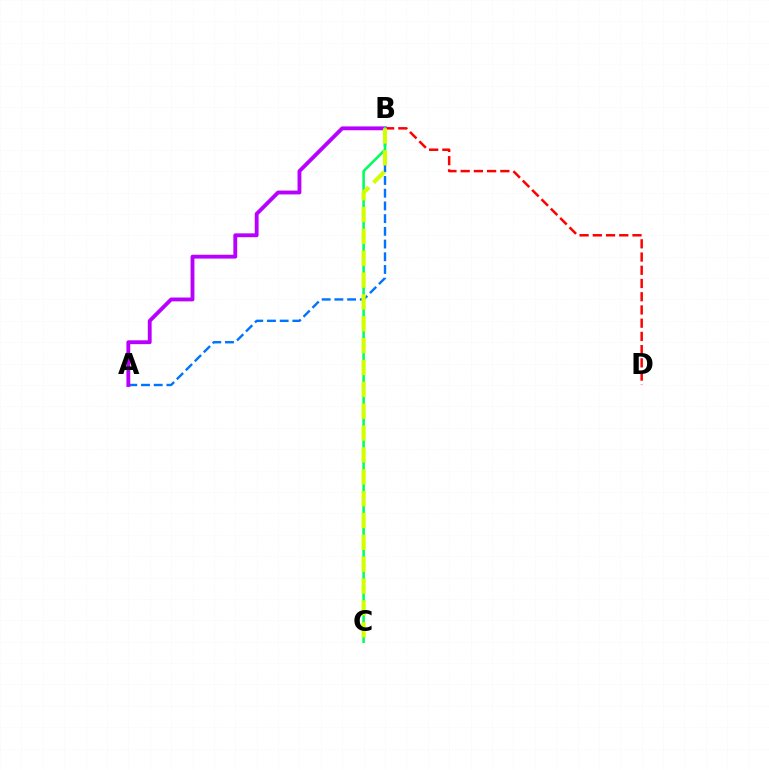{('B', 'D'): [{'color': '#ff0000', 'line_style': 'dashed', 'thickness': 1.8}], ('A', 'B'): [{'color': '#0074ff', 'line_style': 'dashed', 'thickness': 1.73}, {'color': '#b900ff', 'line_style': 'solid', 'thickness': 2.77}], ('B', 'C'): [{'color': '#00ff5c', 'line_style': 'solid', 'thickness': 1.84}, {'color': '#d1ff00', 'line_style': 'dashed', 'thickness': 2.97}]}